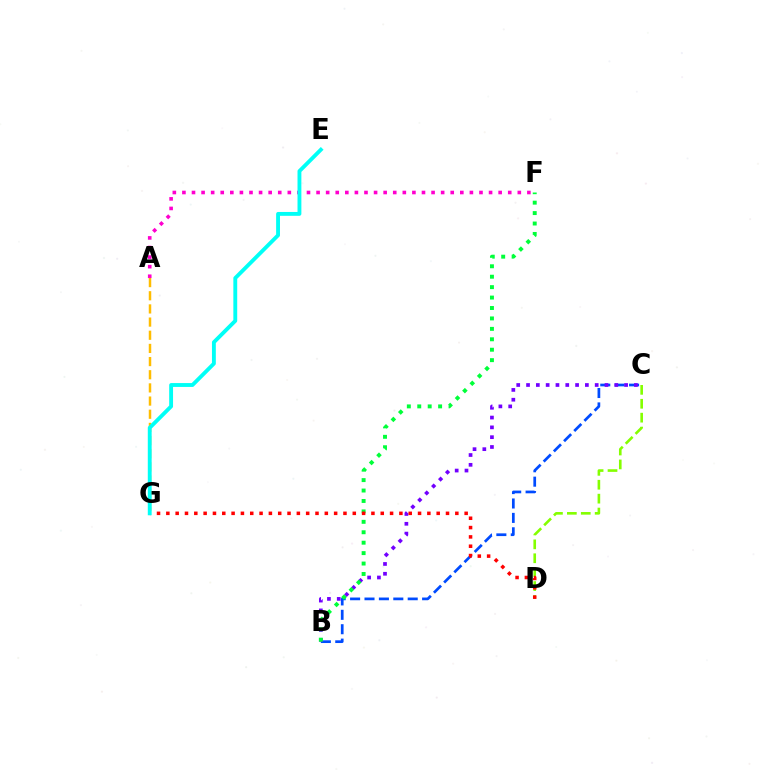{('B', 'C'): [{'color': '#004bff', 'line_style': 'dashed', 'thickness': 1.96}, {'color': '#7200ff', 'line_style': 'dotted', 'thickness': 2.66}], ('A', 'G'): [{'color': '#ffbd00', 'line_style': 'dashed', 'thickness': 1.79}], ('A', 'F'): [{'color': '#ff00cf', 'line_style': 'dotted', 'thickness': 2.6}], ('B', 'F'): [{'color': '#00ff39', 'line_style': 'dotted', 'thickness': 2.83}], ('C', 'D'): [{'color': '#84ff00', 'line_style': 'dashed', 'thickness': 1.89}], ('D', 'G'): [{'color': '#ff0000', 'line_style': 'dotted', 'thickness': 2.53}], ('E', 'G'): [{'color': '#00fff6', 'line_style': 'solid', 'thickness': 2.78}]}